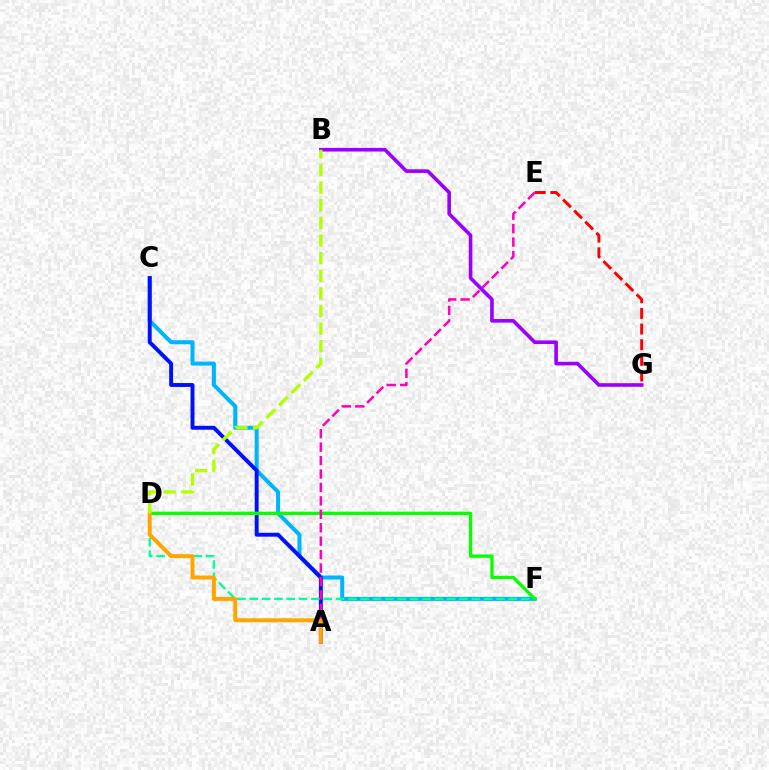{('C', 'F'): [{'color': '#00b5ff', 'line_style': 'solid', 'thickness': 2.89}], ('A', 'C'): [{'color': '#0010ff', 'line_style': 'solid', 'thickness': 2.82}], ('E', 'G'): [{'color': '#ff0000', 'line_style': 'dashed', 'thickness': 2.13}], ('D', 'F'): [{'color': '#00ff9d', 'line_style': 'dashed', 'thickness': 1.68}, {'color': '#08ff00', 'line_style': 'solid', 'thickness': 2.38}], ('A', 'E'): [{'color': '#ff00bd', 'line_style': 'dashed', 'thickness': 1.82}], ('B', 'G'): [{'color': '#9b00ff', 'line_style': 'solid', 'thickness': 2.6}], ('A', 'D'): [{'color': '#ffa500', 'line_style': 'solid', 'thickness': 2.85}], ('B', 'D'): [{'color': '#b3ff00', 'line_style': 'dashed', 'thickness': 2.39}]}